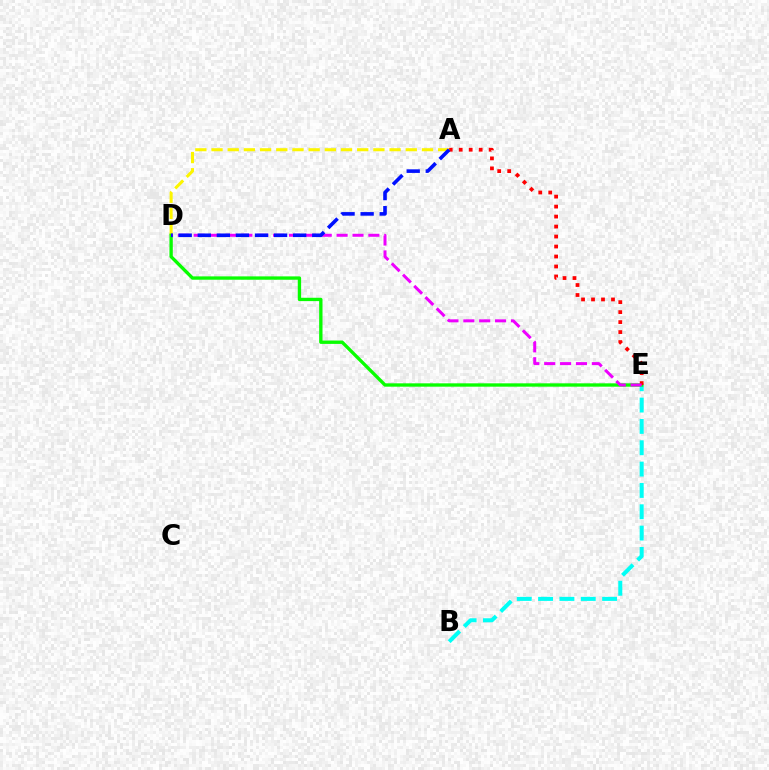{('A', 'D'): [{'color': '#fcf500', 'line_style': 'dashed', 'thickness': 2.2}, {'color': '#0010ff', 'line_style': 'dashed', 'thickness': 2.59}], ('B', 'E'): [{'color': '#00fff6', 'line_style': 'dashed', 'thickness': 2.9}], ('D', 'E'): [{'color': '#08ff00', 'line_style': 'solid', 'thickness': 2.41}, {'color': '#ee00ff', 'line_style': 'dashed', 'thickness': 2.16}], ('A', 'E'): [{'color': '#ff0000', 'line_style': 'dotted', 'thickness': 2.71}]}